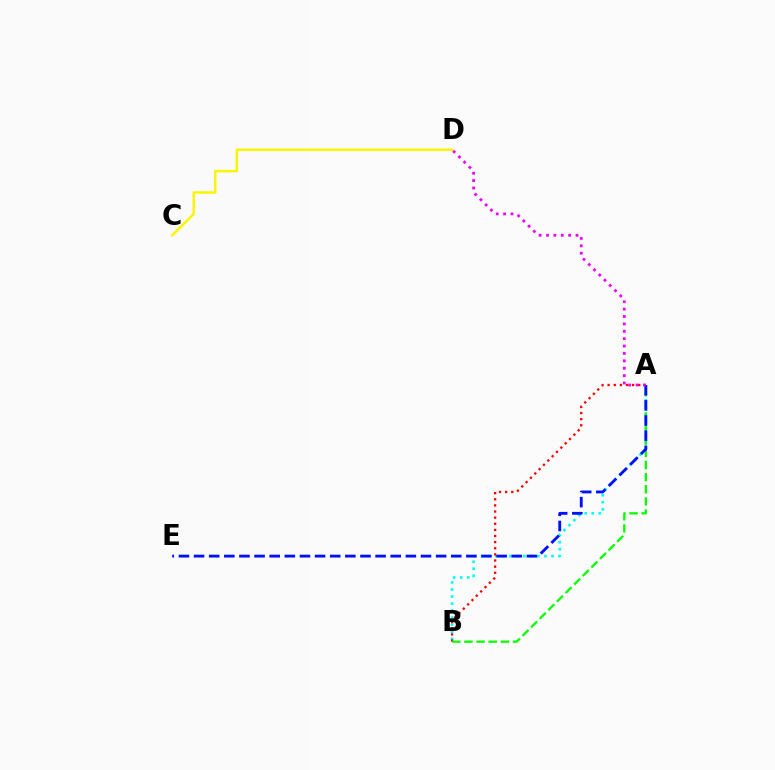{('A', 'B'): [{'color': '#00fff6', 'line_style': 'dotted', 'thickness': 1.91}, {'color': '#ff0000', 'line_style': 'dotted', 'thickness': 1.66}, {'color': '#08ff00', 'line_style': 'dashed', 'thickness': 1.65}], ('C', 'D'): [{'color': '#fcf500', 'line_style': 'solid', 'thickness': 1.77}], ('A', 'E'): [{'color': '#0010ff', 'line_style': 'dashed', 'thickness': 2.06}], ('A', 'D'): [{'color': '#ee00ff', 'line_style': 'dotted', 'thickness': 2.01}]}